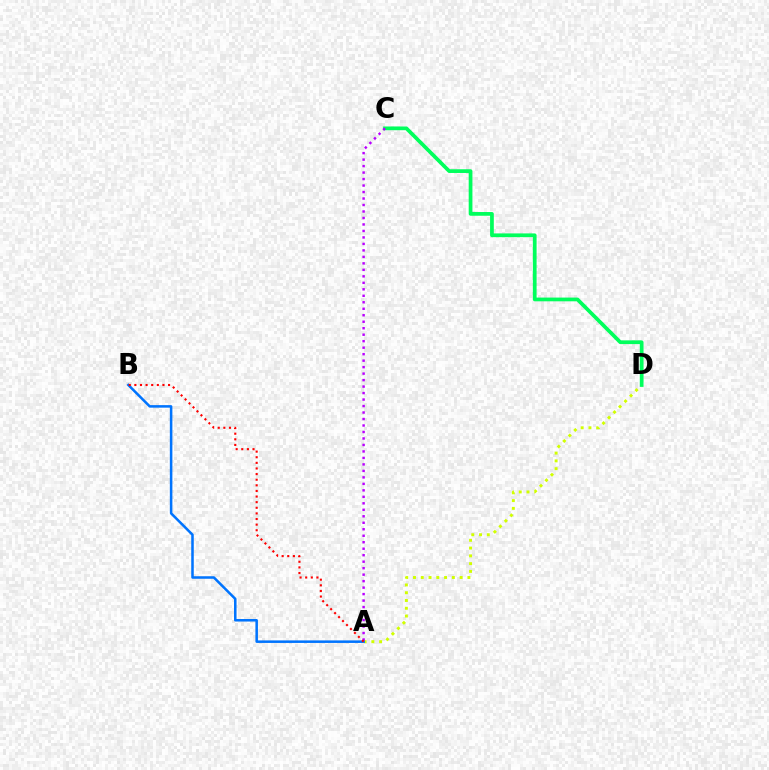{('A', 'D'): [{'color': '#d1ff00', 'line_style': 'dotted', 'thickness': 2.11}], ('C', 'D'): [{'color': '#00ff5c', 'line_style': 'solid', 'thickness': 2.69}], ('A', 'B'): [{'color': '#0074ff', 'line_style': 'solid', 'thickness': 1.82}, {'color': '#ff0000', 'line_style': 'dotted', 'thickness': 1.53}], ('A', 'C'): [{'color': '#b900ff', 'line_style': 'dotted', 'thickness': 1.76}]}